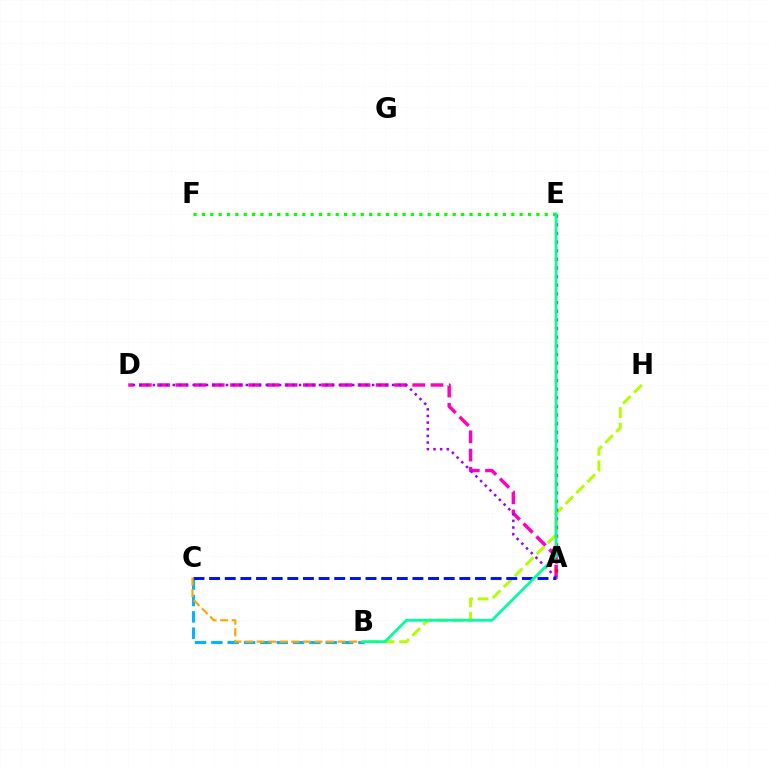{('A', 'D'): [{'color': '#ff00bd', 'line_style': 'dashed', 'thickness': 2.48}, {'color': '#9b00ff', 'line_style': 'dotted', 'thickness': 1.81}], ('B', 'C'): [{'color': '#00b5ff', 'line_style': 'dashed', 'thickness': 2.22}, {'color': '#ffa500', 'line_style': 'dashed', 'thickness': 1.57}], ('B', 'H'): [{'color': '#b3ff00', 'line_style': 'dashed', 'thickness': 2.11}], ('E', 'F'): [{'color': '#08ff00', 'line_style': 'dotted', 'thickness': 2.27}], ('A', 'E'): [{'color': '#ff0000', 'line_style': 'dotted', 'thickness': 2.35}], ('A', 'C'): [{'color': '#0010ff', 'line_style': 'dashed', 'thickness': 2.12}], ('B', 'E'): [{'color': '#00ff9d', 'line_style': 'solid', 'thickness': 2.01}]}